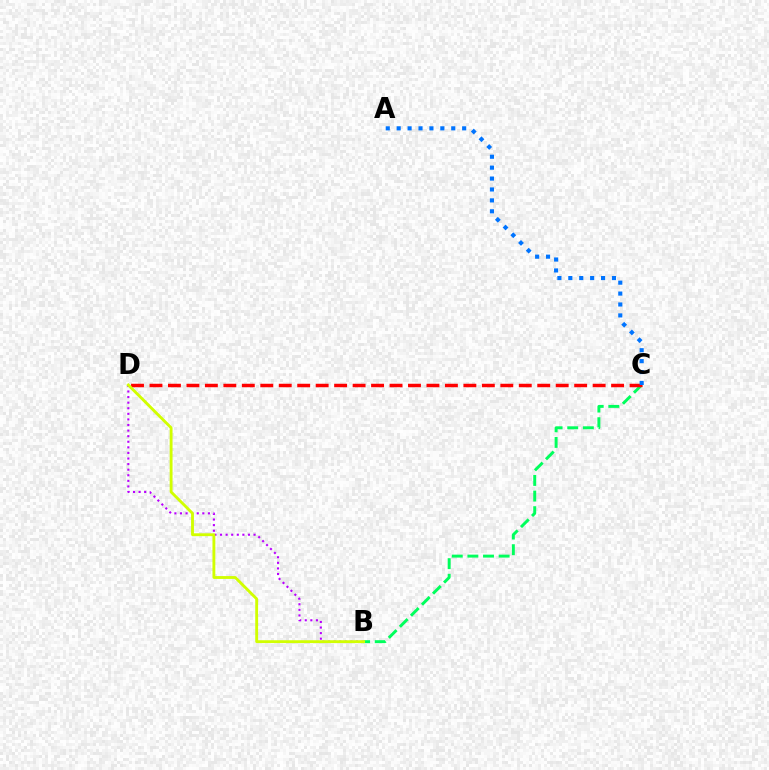{('B', 'D'): [{'color': '#b900ff', 'line_style': 'dotted', 'thickness': 1.52}, {'color': '#d1ff00', 'line_style': 'solid', 'thickness': 2.06}], ('B', 'C'): [{'color': '#00ff5c', 'line_style': 'dashed', 'thickness': 2.12}], ('C', 'D'): [{'color': '#ff0000', 'line_style': 'dashed', 'thickness': 2.51}], ('A', 'C'): [{'color': '#0074ff', 'line_style': 'dotted', 'thickness': 2.97}]}